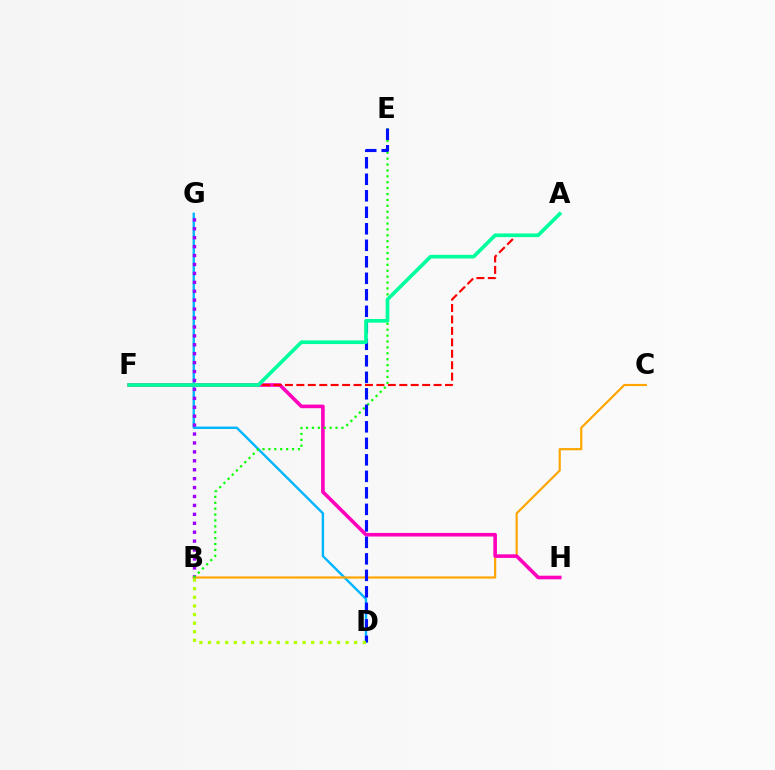{('D', 'G'): [{'color': '#00b5ff', 'line_style': 'solid', 'thickness': 1.72}], ('B', 'G'): [{'color': '#9b00ff', 'line_style': 'dotted', 'thickness': 2.42}], ('B', 'C'): [{'color': '#ffa500', 'line_style': 'solid', 'thickness': 1.57}], ('F', 'H'): [{'color': '#ff00bd', 'line_style': 'solid', 'thickness': 2.59}], ('B', 'E'): [{'color': '#08ff00', 'line_style': 'dotted', 'thickness': 1.6}], ('A', 'F'): [{'color': '#ff0000', 'line_style': 'dashed', 'thickness': 1.55}, {'color': '#00ff9d', 'line_style': 'solid', 'thickness': 2.64}], ('D', 'E'): [{'color': '#0010ff', 'line_style': 'dashed', 'thickness': 2.24}], ('B', 'D'): [{'color': '#b3ff00', 'line_style': 'dotted', 'thickness': 2.34}]}